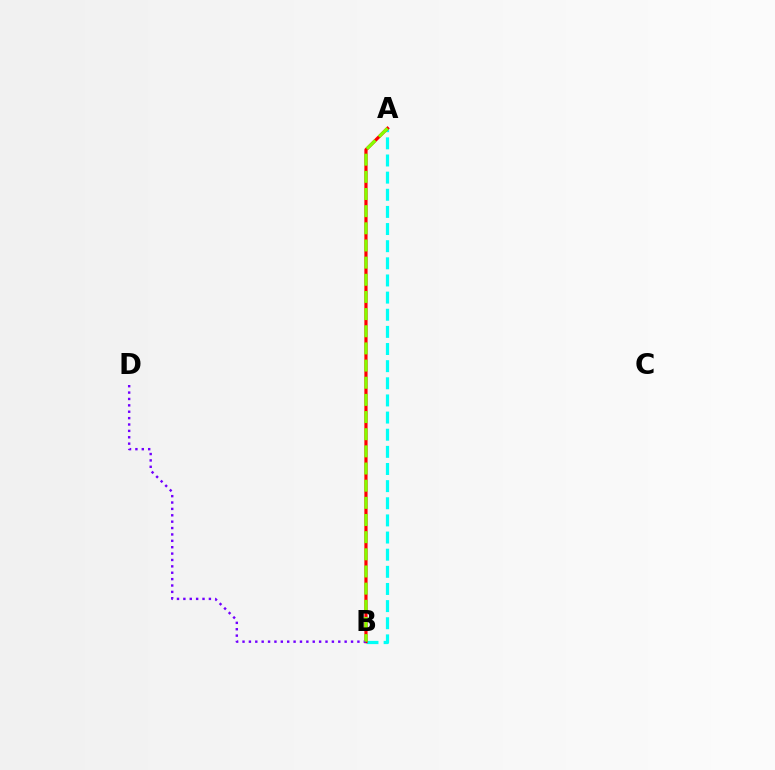{('A', 'B'): [{'color': '#00fff6', 'line_style': 'dashed', 'thickness': 2.33}, {'color': '#ff0000', 'line_style': 'solid', 'thickness': 2.3}, {'color': '#84ff00', 'line_style': 'dashed', 'thickness': 2.33}], ('B', 'D'): [{'color': '#7200ff', 'line_style': 'dotted', 'thickness': 1.73}]}